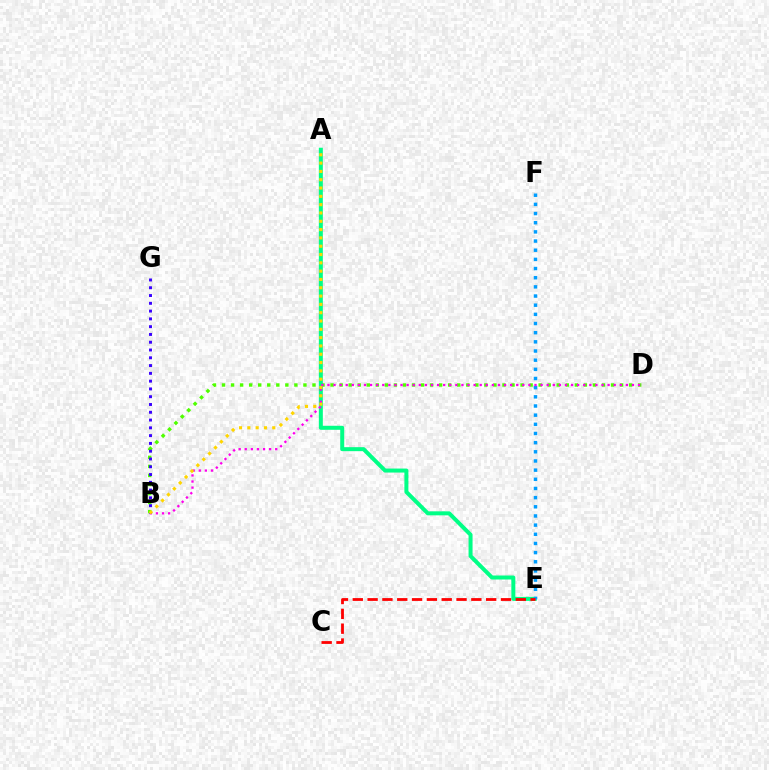{('B', 'D'): [{'color': '#4fff00', 'line_style': 'dotted', 'thickness': 2.46}, {'color': '#ff00ed', 'line_style': 'dotted', 'thickness': 1.65}], ('A', 'E'): [{'color': '#00ff86', 'line_style': 'solid', 'thickness': 2.88}], ('E', 'F'): [{'color': '#009eff', 'line_style': 'dotted', 'thickness': 2.49}], ('C', 'E'): [{'color': '#ff0000', 'line_style': 'dashed', 'thickness': 2.01}], ('B', 'G'): [{'color': '#3700ff', 'line_style': 'dotted', 'thickness': 2.11}], ('A', 'B'): [{'color': '#ffd500', 'line_style': 'dotted', 'thickness': 2.26}]}